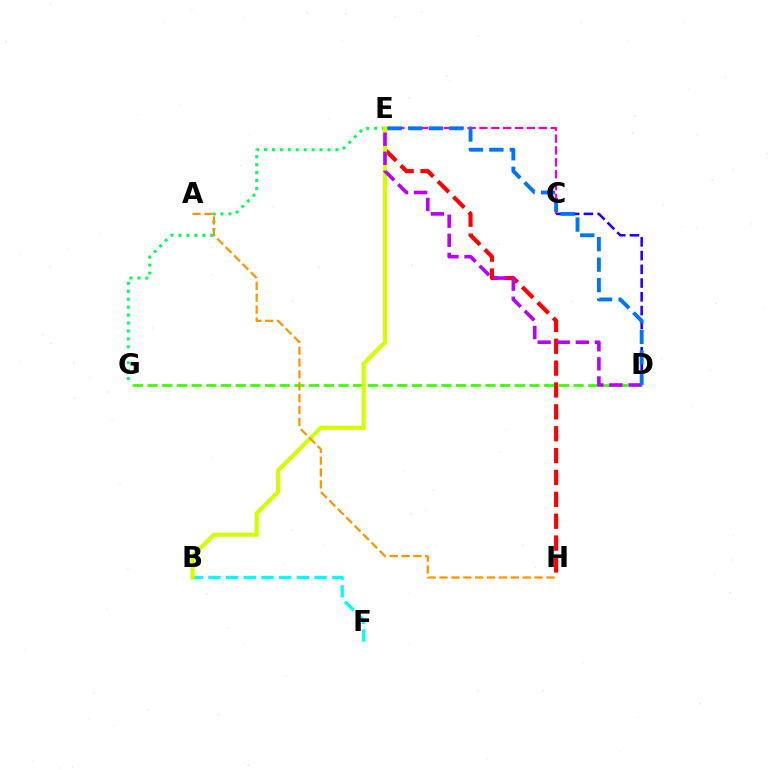{('E', 'G'): [{'color': '#00ff5c', 'line_style': 'dotted', 'thickness': 2.15}], ('B', 'F'): [{'color': '#00fff6', 'line_style': 'dashed', 'thickness': 2.4}], ('D', 'G'): [{'color': '#3dff00', 'line_style': 'dashed', 'thickness': 2.0}], ('E', 'H'): [{'color': '#ff0000', 'line_style': 'dashed', 'thickness': 2.97}], ('C', 'E'): [{'color': '#ff00ac', 'line_style': 'dashed', 'thickness': 1.61}], ('C', 'D'): [{'color': '#2500ff', 'line_style': 'dashed', 'thickness': 1.87}], ('B', 'E'): [{'color': '#d1ff00', 'line_style': 'solid', 'thickness': 3.0}], ('D', 'E'): [{'color': '#b900ff', 'line_style': 'dashed', 'thickness': 2.59}, {'color': '#0074ff', 'line_style': 'dashed', 'thickness': 2.78}], ('A', 'H'): [{'color': '#ff9400', 'line_style': 'dashed', 'thickness': 1.61}]}